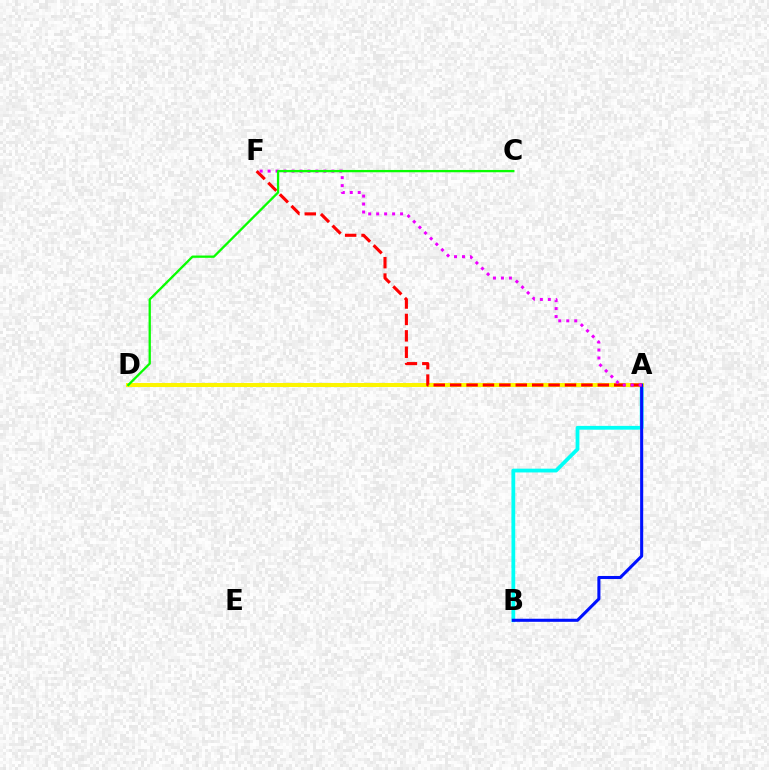{('A', 'B'): [{'color': '#00fff6', 'line_style': 'solid', 'thickness': 2.72}, {'color': '#0010ff', 'line_style': 'solid', 'thickness': 2.21}], ('A', 'D'): [{'color': '#fcf500', 'line_style': 'solid', 'thickness': 2.91}], ('A', 'F'): [{'color': '#ff0000', 'line_style': 'dashed', 'thickness': 2.23}, {'color': '#ee00ff', 'line_style': 'dotted', 'thickness': 2.16}], ('C', 'D'): [{'color': '#08ff00', 'line_style': 'solid', 'thickness': 1.65}]}